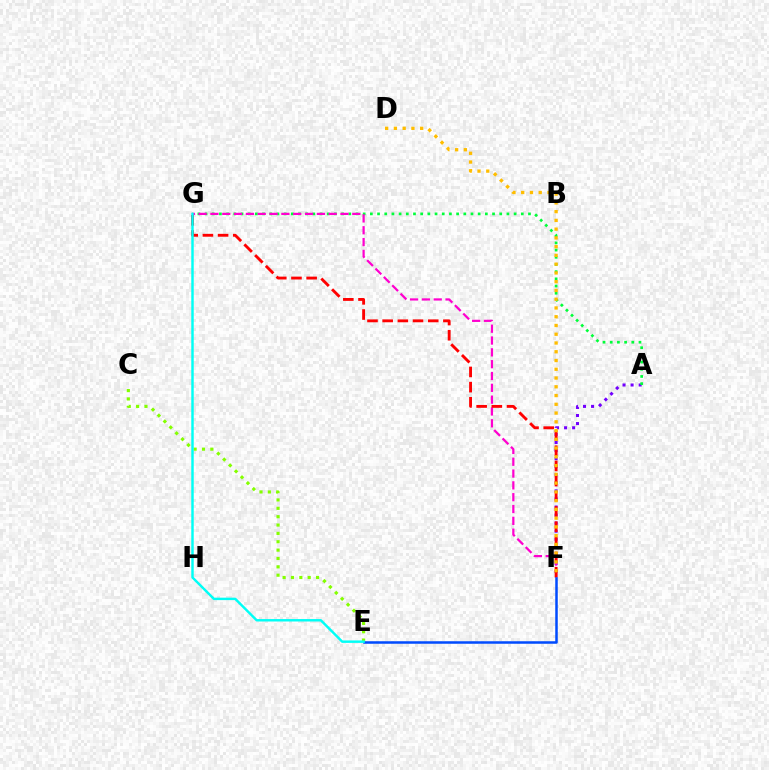{('A', 'F'): [{'color': '#7200ff', 'line_style': 'dotted', 'thickness': 2.19}], ('A', 'G'): [{'color': '#00ff39', 'line_style': 'dotted', 'thickness': 1.95}], ('F', 'G'): [{'color': '#ff00cf', 'line_style': 'dashed', 'thickness': 1.61}, {'color': '#ff0000', 'line_style': 'dashed', 'thickness': 2.06}], ('D', 'F'): [{'color': '#ffbd00', 'line_style': 'dotted', 'thickness': 2.38}], ('C', 'E'): [{'color': '#84ff00', 'line_style': 'dotted', 'thickness': 2.27}], ('E', 'F'): [{'color': '#004bff', 'line_style': 'solid', 'thickness': 1.8}], ('E', 'G'): [{'color': '#00fff6', 'line_style': 'solid', 'thickness': 1.76}]}